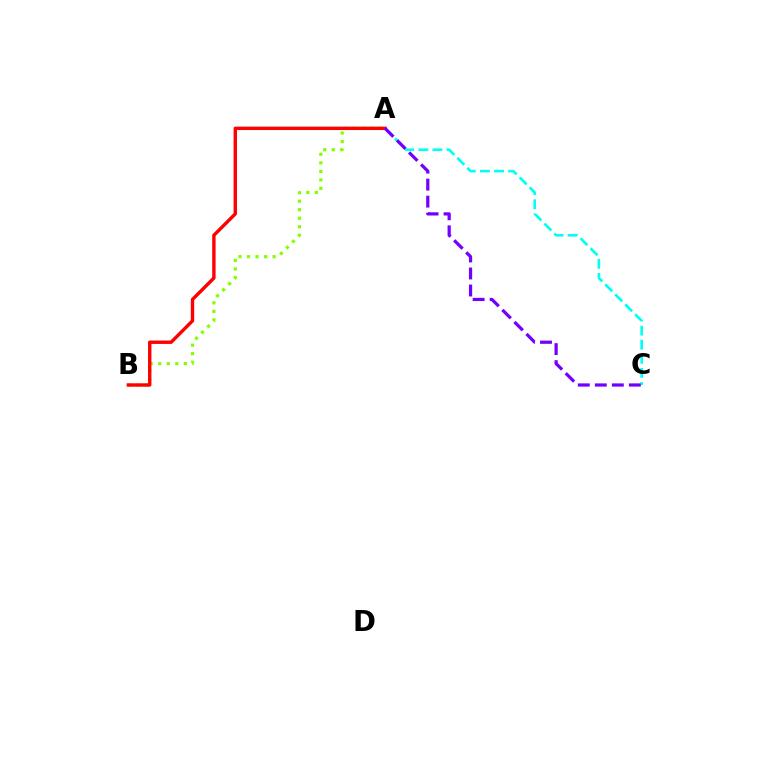{('A', 'C'): [{'color': '#00fff6', 'line_style': 'dashed', 'thickness': 1.91}, {'color': '#7200ff', 'line_style': 'dashed', 'thickness': 2.31}], ('A', 'B'): [{'color': '#84ff00', 'line_style': 'dotted', 'thickness': 2.32}, {'color': '#ff0000', 'line_style': 'solid', 'thickness': 2.44}]}